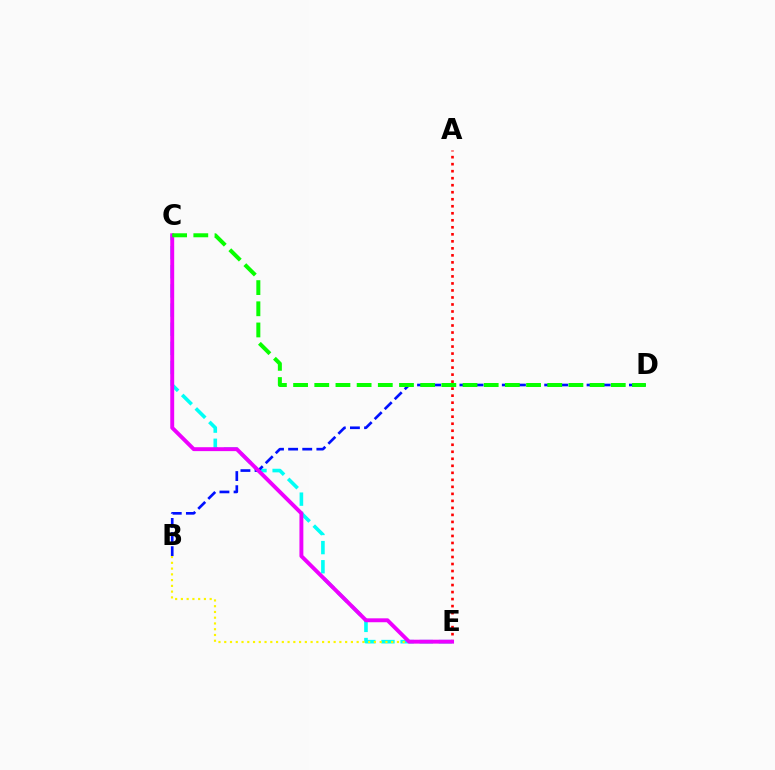{('C', 'E'): [{'color': '#00fff6', 'line_style': 'dashed', 'thickness': 2.6}, {'color': '#ee00ff', 'line_style': 'solid', 'thickness': 2.82}], ('B', 'D'): [{'color': '#0010ff', 'line_style': 'dashed', 'thickness': 1.92}], ('A', 'E'): [{'color': '#ff0000', 'line_style': 'dotted', 'thickness': 1.91}], ('B', 'E'): [{'color': '#fcf500', 'line_style': 'dotted', 'thickness': 1.56}], ('C', 'D'): [{'color': '#08ff00', 'line_style': 'dashed', 'thickness': 2.88}]}